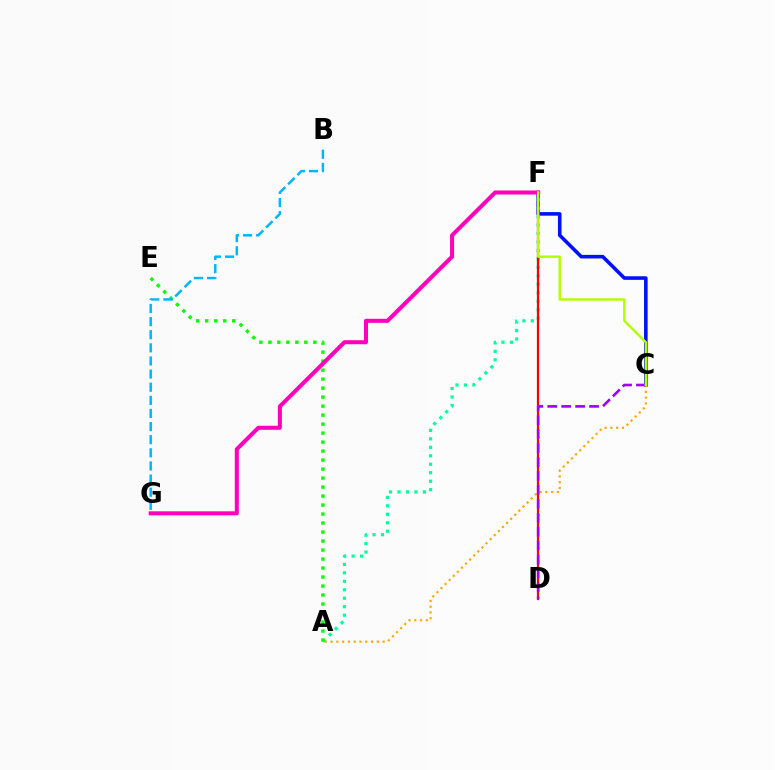{('C', 'F'): [{'color': '#0010ff', 'line_style': 'solid', 'thickness': 2.58}, {'color': '#b3ff00', 'line_style': 'solid', 'thickness': 1.76}], ('A', 'F'): [{'color': '#00ff9d', 'line_style': 'dotted', 'thickness': 2.3}], ('A', 'C'): [{'color': '#ffa500', 'line_style': 'dotted', 'thickness': 1.57}], ('A', 'E'): [{'color': '#08ff00', 'line_style': 'dotted', 'thickness': 2.44}], ('B', 'G'): [{'color': '#00b5ff', 'line_style': 'dashed', 'thickness': 1.78}], ('D', 'F'): [{'color': '#ff0000', 'line_style': 'solid', 'thickness': 1.61}], ('F', 'G'): [{'color': '#ff00bd', 'line_style': 'solid', 'thickness': 2.9}], ('C', 'D'): [{'color': '#9b00ff', 'line_style': 'dashed', 'thickness': 1.89}]}